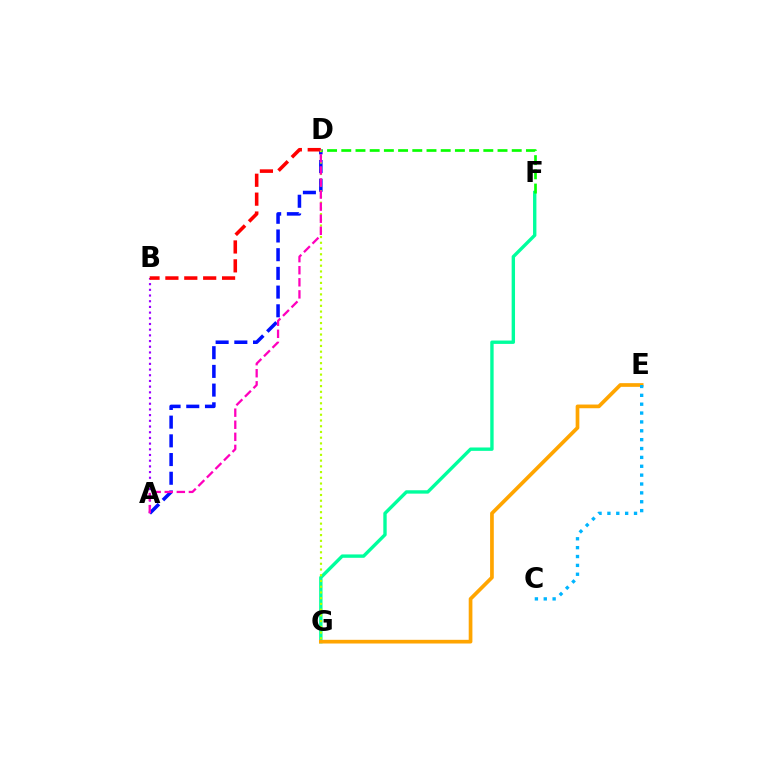{('A', 'D'): [{'color': '#0010ff', 'line_style': 'dashed', 'thickness': 2.54}, {'color': '#ff00bd', 'line_style': 'dashed', 'thickness': 1.64}], ('A', 'B'): [{'color': '#9b00ff', 'line_style': 'dotted', 'thickness': 1.55}], ('F', 'G'): [{'color': '#00ff9d', 'line_style': 'solid', 'thickness': 2.43}], ('B', 'D'): [{'color': '#ff0000', 'line_style': 'dashed', 'thickness': 2.57}], ('D', 'G'): [{'color': '#b3ff00', 'line_style': 'dotted', 'thickness': 1.56}], ('D', 'F'): [{'color': '#08ff00', 'line_style': 'dashed', 'thickness': 1.93}], ('E', 'G'): [{'color': '#ffa500', 'line_style': 'solid', 'thickness': 2.66}], ('C', 'E'): [{'color': '#00b5ff', 'line_style': 'dotted', 'thickness': 2.41}]}